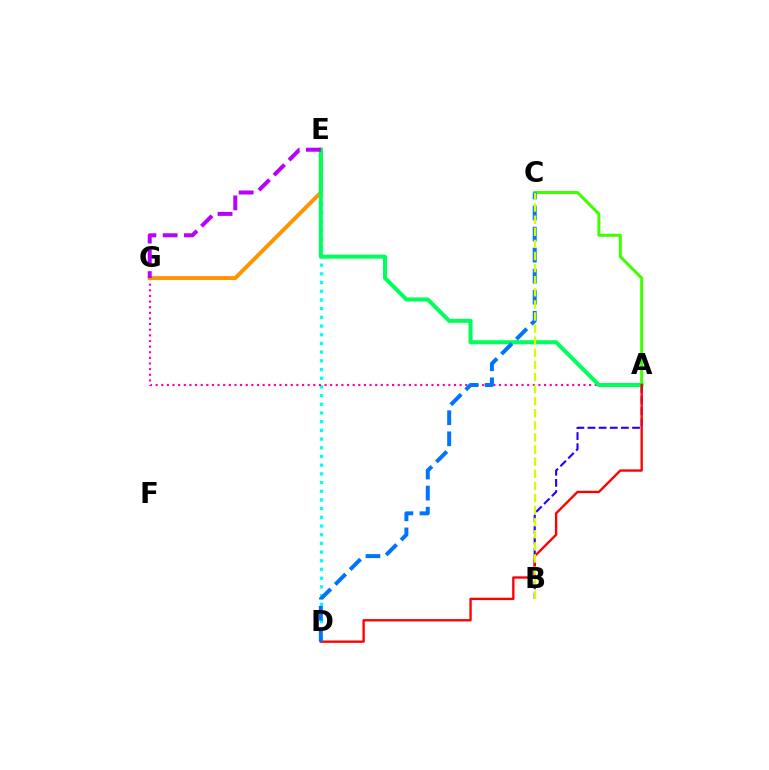{('A', 'B'): [{'color': '#2500ff', 'line_style': 'dashed', 'thickness': 1.51}], ('D', 'E'): [{'color': '#00fff6', 'line_style': 'dotted', 'thickness': 2.36}], ('A', 'G'): [{'color': '#ff00ac', 'line_style': 'dotted', 'thickness': 1.53}], ('E', 'G'): [{'color': '#ff9400', 'line_style': 'solid', 'thickness': 2.84}, {'color': '#b900ff', 'line_style': 'dashed', 'thickness': 2.89}], ('A', 'C'): [{'color': '#3dff00', 'line_style': 'solid', 'thickness': 2.15}], ('A', 'E'): [{'color': '#00ff5c', 'line_style': 'solid', 'thickness': 2.89}], ('A', 'D'): [{'color': '#ff0000', 'line_style': 'solid', 'thickness': 1.69}], ('C', 'D'): [{'color': '#0074ff', 'line_style': 'dashed', 'thickness': 2.86}], ('B', 'C'): [{'color': '#d1ff00', 'line_style': 'dashed', 'thickness': 1.64}]}